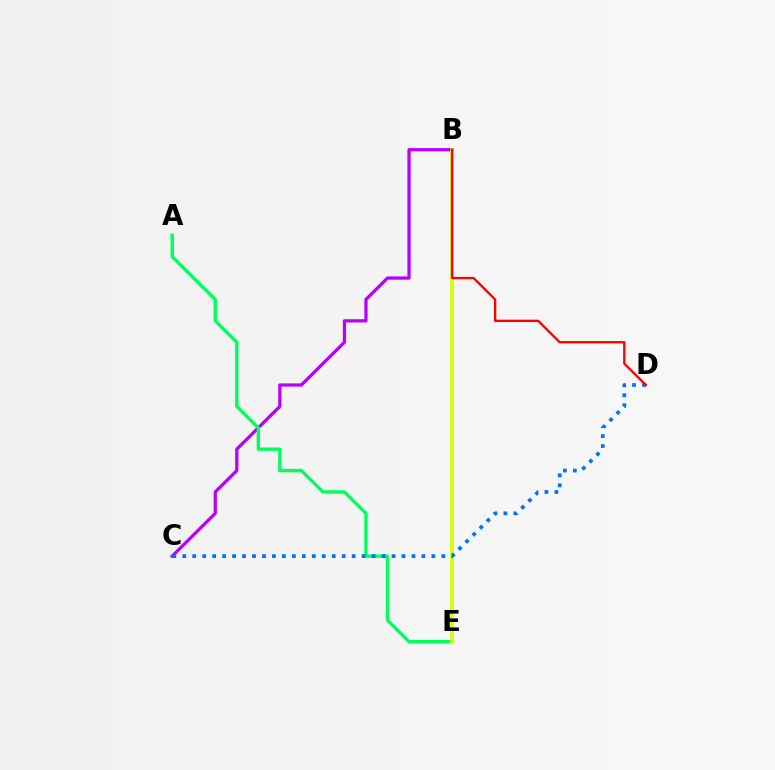{('B', 'C'): [{'color': '#b900ff', 'line_style': 'solid', 'thickness': 2.35}], ('A', 'E'): [{'color': '#00ff5c', 'line_style': 'solid', 'thickness': 2.43}], ('B', 'E'): [{'color': '#d1ff00', 'line_style': 'solid', 'thickness': 2.62}], ('C', 'D'): [{'color': '#0074ff', 'line_style': 'dotted', 'thickness': 2.71}], ('B', 'D'): [{'color': '#ff0000', 'line_style': 'solid', 'thickness': 1.68}]}